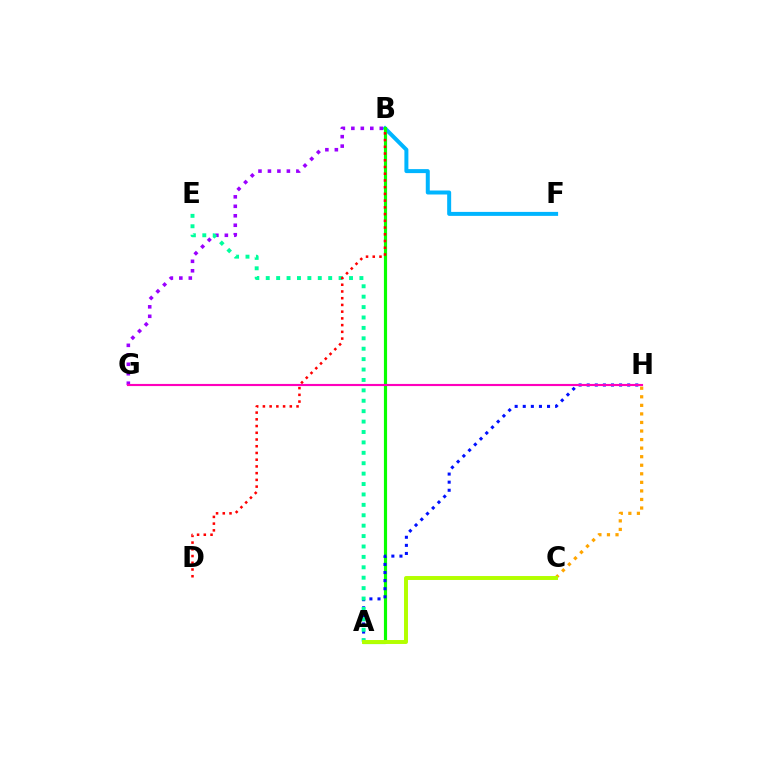{('B', 'F'): [{'color': '#00b5ff', 'line_style': 'solid', 'thickness': 2.87}], ('A', 'B'): [{'color': '#08ff00', 'line_style': 'solid', 'thickness': 2.27}], ('B', 'G'): [{'color': '#9b00ff', 'line_style': 'dotted', 'thickness': 2.57}], ('C', 'H'): [{'color': '#ffa500', 'line_style': 'dotted', 'thickness': 2.32}], ('A', 'H'): [{'color': '#0010ff', 'line_style': 'dotted', 'thickness': 2.2}], ('A', 'E'): [{'color': '#00ff9d', 'line_style': 'dotted', 'thickness': 2.83}], ('B', 'D'): [{'color': '#ff0000', 'line_style': 'dotted', 'thickness': 1.83}], ('G', 'H'): [{'color': '#ff00bd', 'line_style': 'solid', 'thickness': 1.54}], ('A', 'C'): [{'color': '#b3ff00', 'line_style': 'solid', 'thickness': 2.84}]}